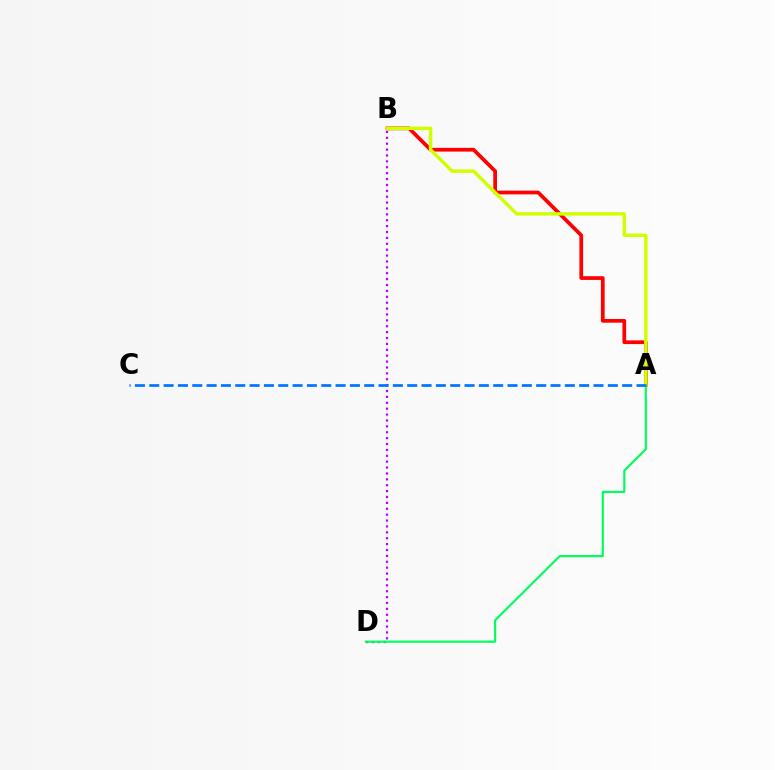{('A', 'B'): [{'color': '#ff0000', 'line_style': 'solid', 'thickness': 2.68}, {'color': '#d1ff00', 'line_style': 'solid', 'thickness': 2.48}], ('B', 'D'): [{'color': '#b900ff', 'line_style': 'dotted', 'thickness': 1.6}], ('A', 'D'): [{'color': '#00ff5c', 'line_style': 'solid', 'thickness': 1.56}], ('A', 'C'): [{'color': '#0074ff', 'line_style': 'dashed', 'thickness': 1.95}]}